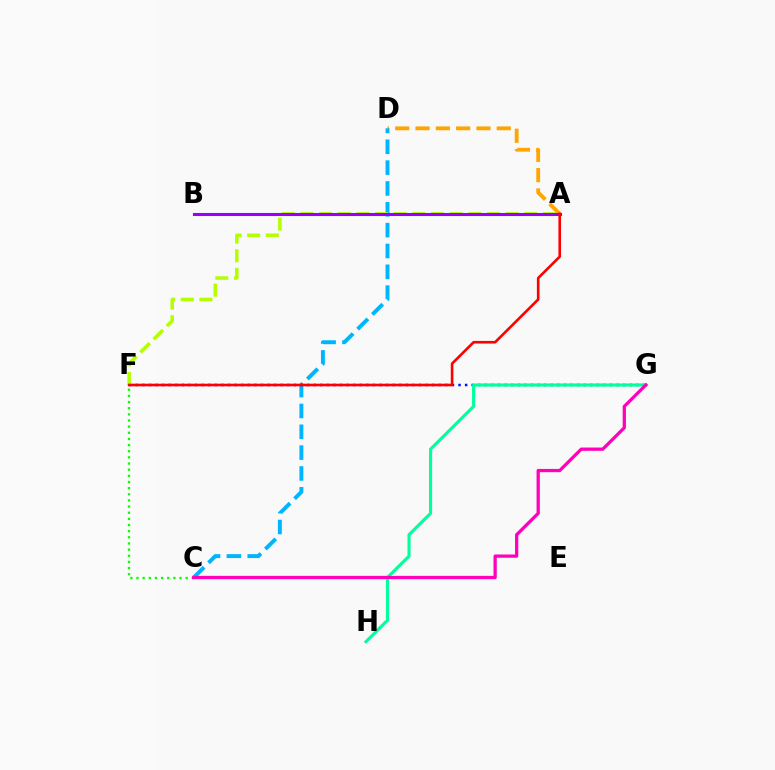{('A', 'D'): [{'color': '#ffa500', 'line_style': 'dashed', 'thickness': 2.76}], ('C', 'D'): [{'color': '#00b5ff', 'line_style': 'dashed', 'thickness': 2.83}], ('F', 'G'): [{'color': '#0010ff', 'line_style': 'dotted', 'thickness': 1.79}], ('G', 'H'): [{'color': '#00ff9d', 'line_style': 'solid', 'thickness': 2.25}], ('A', 'F'): [{'color': '#b3ff00', 'line_style': 'dashed', 'thickness': 2.53}, {'color': '#ff0000', 'line_style': 'solid', 'thickness': 1.89}], ('A', 'B'): [{'color': '#9b00ff', 'line_style': 'solid', 'thickness': 2.2}], ('C', 'F'): [{'color': '#08ff00', 'line_style': 'dotted', 'thickness': 1.67}], ('C', 'G'): [{'color': '#ff00bd', 'line_style': 'solid', 'thickness': 2.35}]}